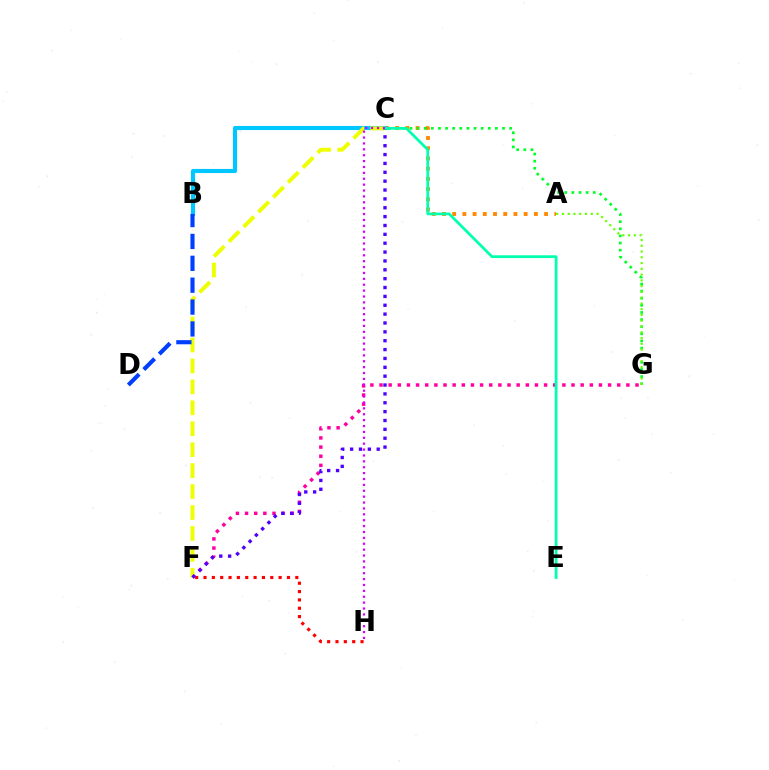{('F', 'G'): [{'color': '#ff00a0', 'line_style': 'dotted', 'thickness': 2.48}], ('F', 'H'): [{'color': '#ff0000', 'line_style': 'dotted', 'thickness': 2.27}], ('A', 'C'): [{'color': '#ff8800', 'line_style': 'dotted', 'thickness': 2.78}], ('C', 'G'): [{'color': '#00ff27', 'line_style': 'dotted', 'thickness': 1.93}], ('B', 'C'): [{'color': '#00c7ff', 'line_style': 'solid', 'thickness': 2.96}], ('C', 'F'): [{'color': '#eeff00', 'line_style': 'dashed', 'thickness': 2.84}, {'color': '#4f00ff', 'line_style': 'dotted', 'thickness': 2.41}], ('C', 'E'): [{'color': '#00ffaf', 'line_style': 'solid', 'thickness': 1.99}], ('B', 'D'): [{'color': '#003fff', 'line_style': 'dashed', 'thickness': 2.97}], ('A', 'G'): [{'color': '#66ff00', 'line_style': 'dotted', 'thickness': 1.57}], ('C', 'H'): [{'color': '#d600ff', 'line_style': 'dotted', 'thickness': 1.6}]}